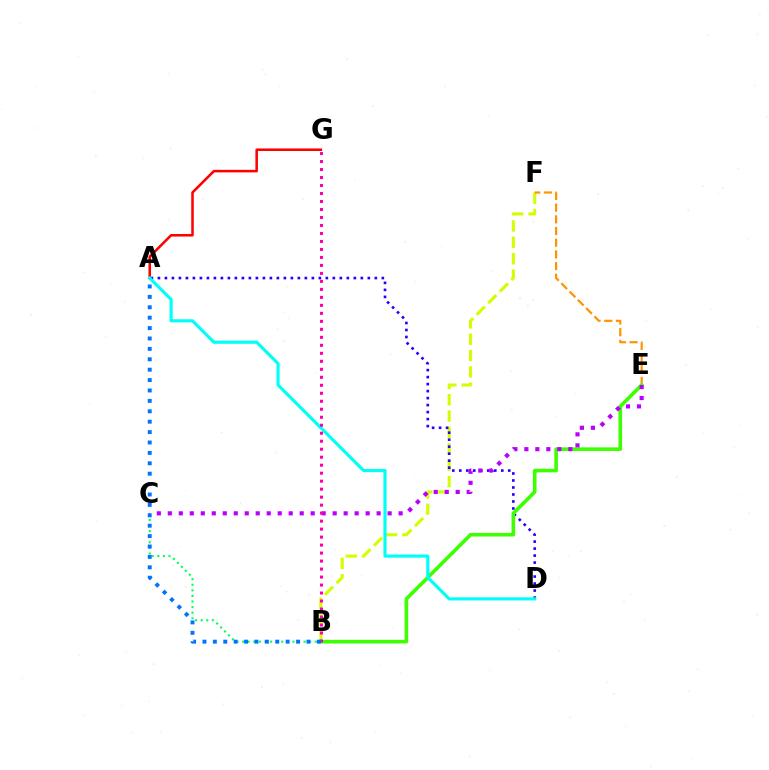{('A', 'G'): [{'color': '#ff0000', 'line_style': 'solid', 'thickness': 1.83}], ('B', 'C'): [{'color': '#00ff5c', 'line_style': 'dotted', 'thickness': 1.52}], ('B', 'F'): [{'color': '#d1ff00', 'line_style': 'dashed', 'thickness': 2.22}], ('A', 'D'): [{'color': '#2500ff', 'line_style': 'dotted', 'thickness': 1.9}, {'color': '#00fff6', 'line_style': 'solid', 'thickness': 2.27}], ('E', 'F'): [{'color': '#ff9400', 'line_style': 'dashed', 'thickness': 1.59}], ('B', 'E'): [{'color': '#3dff00', 'line_style': 'solid', 'thickness': 2.59}], ('C', 'E'): [{'color': '#b900ff', 'line_style': 'dotted', 'thickness': 2.99}], ('B', 'G'): [{'color': '#ff00ac', 'line_style': 'dotted', 'thickness': 2.17}], ('A', 'B'): [{'color': '#0074ff', 'line_style': 'dotted', 'thickness': 2.83}]}